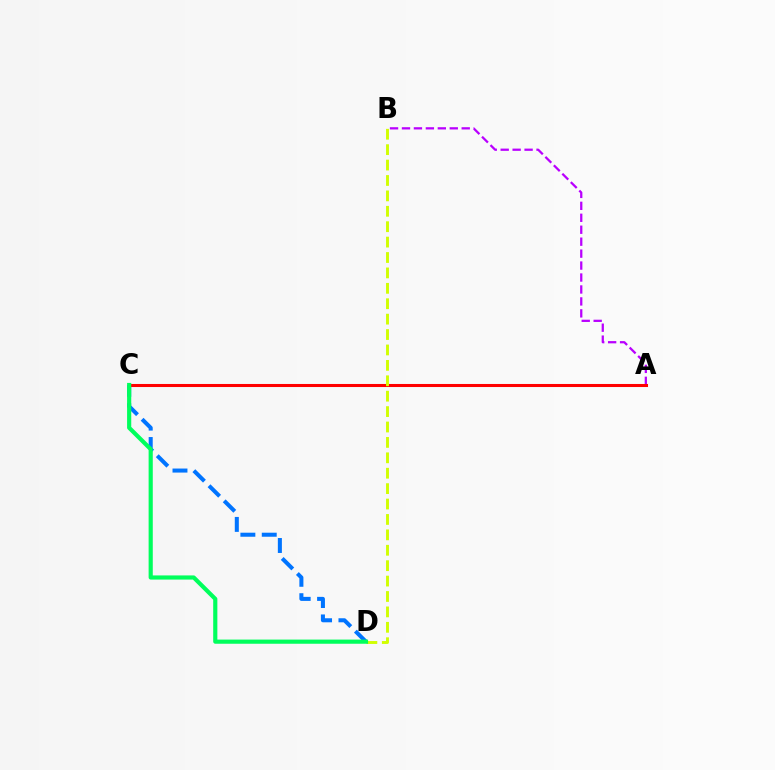{('C', 'D'): [{'color': '#0074ff', 'line_style': 'dashed', 'thickness': 2.9}, {'color': '#00ff5c', 'line_style': 'solid', 'thickness': 2.99}], ('A', 'B'): [{'color': '#b900ff', 'line_style': 'dashed', 'thickness': 1.62}], ('A', 'C'): [{'color': '#ff0000', 'line_style': 'solid', 'thickness': 2.2}], ('B', 'D'): [{'color': '#d1ff00', 'line_style': 'dashed', 'thickness': 2.09}]}